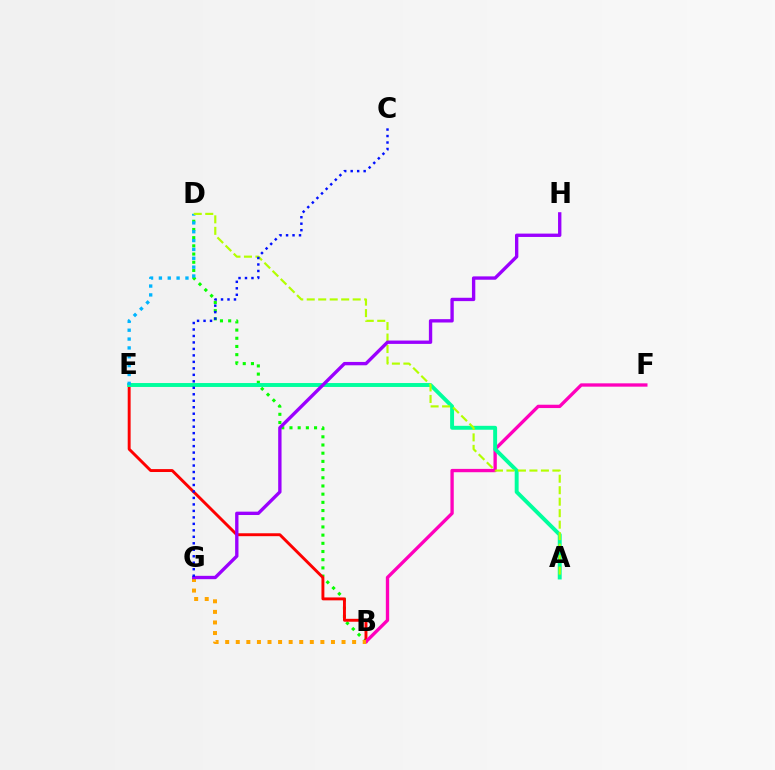{('B', 'D'): [{'color': '#08ff00', 'line_style': 'dotted', 'thickness': 2.23}], ('B', 'E'): [{'color': '#ff0000', 'line_style': 'solid', 'thickness': 2.1}], ('B', 'F'): [{'color': '#ff00bd', 'line_style': 'solid', 'thickness': 2.4}], ('B', 'G'): [{'color': '#ffa500', 'line_style': 'dotted', 'thickness': 2.87}], ('A', 'E'): [{'color': '#00ff9d', 'line_style': 'solid', 'thickness': 2.82}], ('D', 'E'): [{'color': '#00b5ff', 'line_style': 'dotted', 'thickness': 2.41}], ('A', 'D'): [{'color': '#b3ff00', 'line_style': 'dashed', 'thickness': 1.56}], ('G', 'H'): [{'color': '#9b00ff', 'line_style': 'solid', 'thickness': 2.41}], ('C', 'G'): [{'color': '#0010ff', 'line_style': 'dotted', 'thickness': 1.76}]}